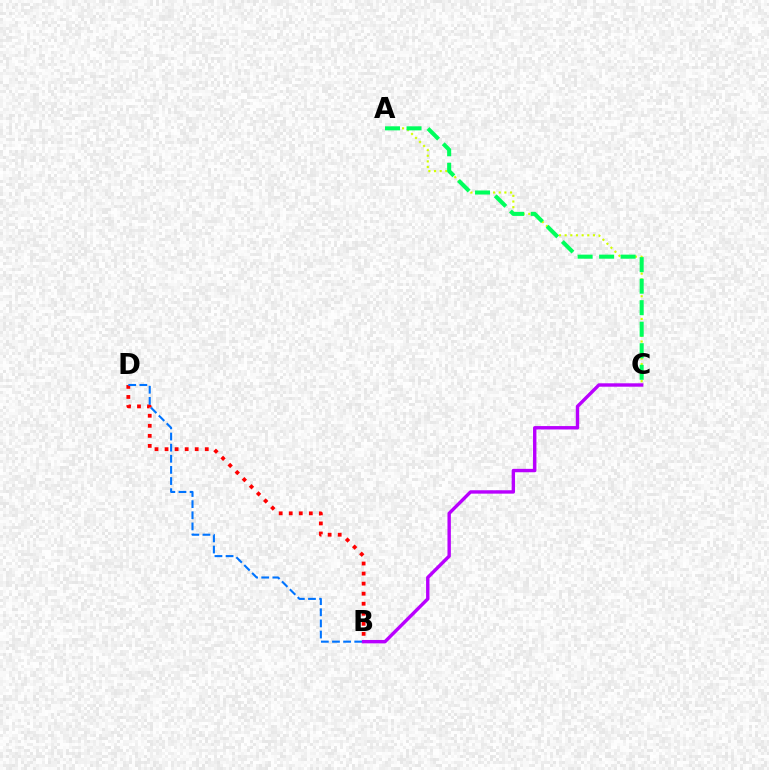{('B', 'D'): [{'color': '#ff0000', 'line_style': 'dotted', 'thickness': 2.73}, {'color': '#0074ff', 'line_style': 'dashed', 'thickness': 1.51}], ('A', 'C'): [{'color': '#d1ff00', 'line_style': 'dotted', 'thickness': 1.54}, {'color': '#00ff5c', 'line_style': 'dashed', 'thickness': 2.92}], ('B', 'C'): [{'color': '#b900ff', 'line_style': 'solid', 'thickness': 2.45}]}